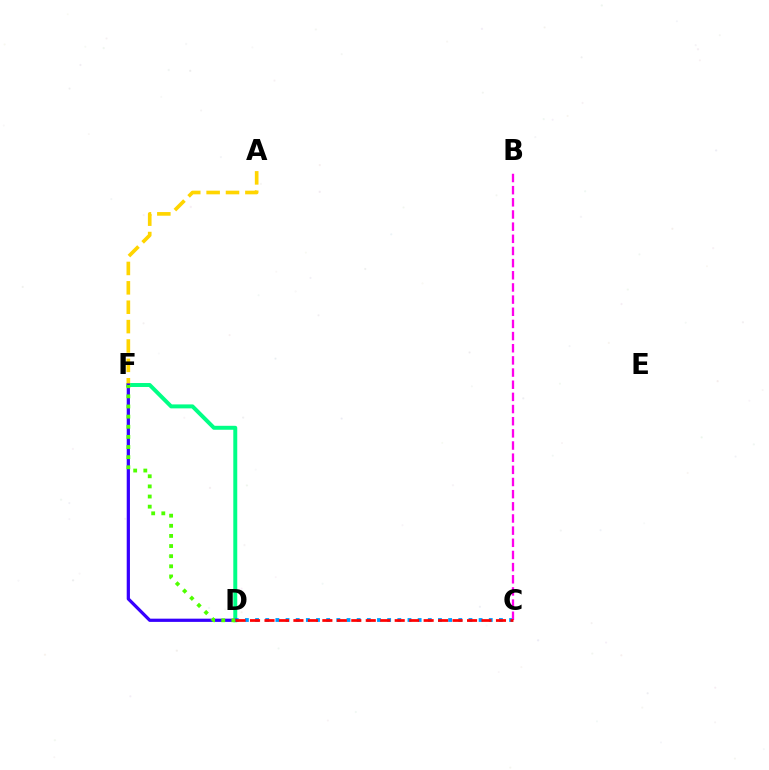{('D', 'F'): [{'color': '#00ff86', 'line_style': 'solid', 'thickness': 2.85}, {'color': '#3700ff', 'line_style': 'solid', 'thickness': 2.32}, {'color': '#4fff00', 'line_style': 'dotted', 'thickness': 2.75}], ('C', 'D'): [{'color': '#009eff', 'line_style': 'dotted', 'thickness': 2.76}, {'color': '#ff0000', 'line_style': 'dashed', 'thickness': 1.97}], ('A', 'F'): [{'color': '#ffd500', 'line_style': 'dashed', 'thickness': 2.63}], ('B', 'C'): [{'color': '#ff00ed', 'line_style': 'dashed', 'thickness': 1.65}]}